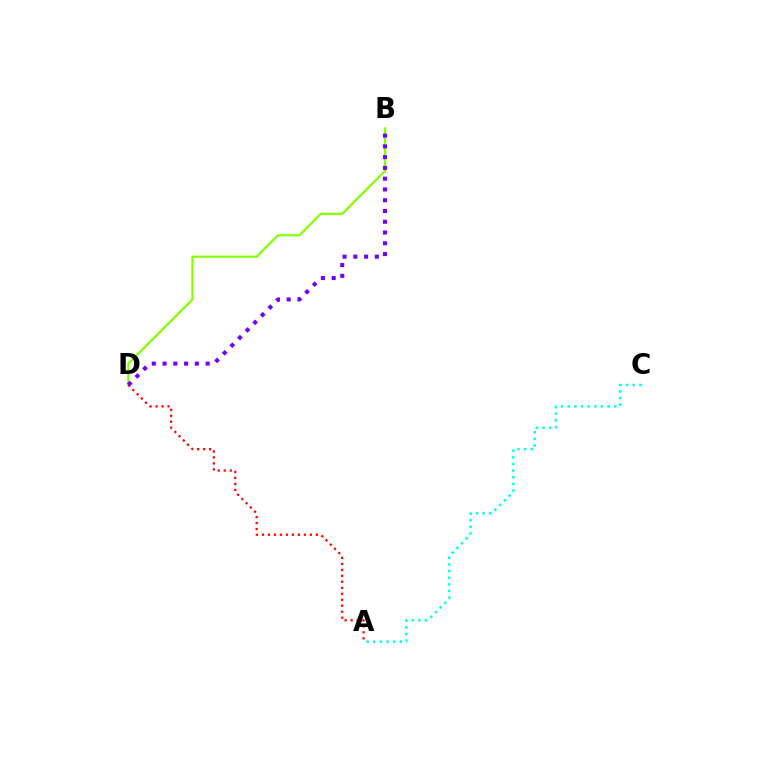{('B', 'D'): [{'color': '#84ff00', 'line_style': 'solid', 'thickness': 1.58}, {'color': '#7200ff', 'line_style': 'dotted', 'thickness': 2.92}], ('A', 'D'): [{'color': '#ff0000', 'line_style': 'dotted', 'thickness': 1.63}], ('A', 'C'): [{'color': '#00fff6', 'line_style': 'dotted', 'thickness': 1.81}]}